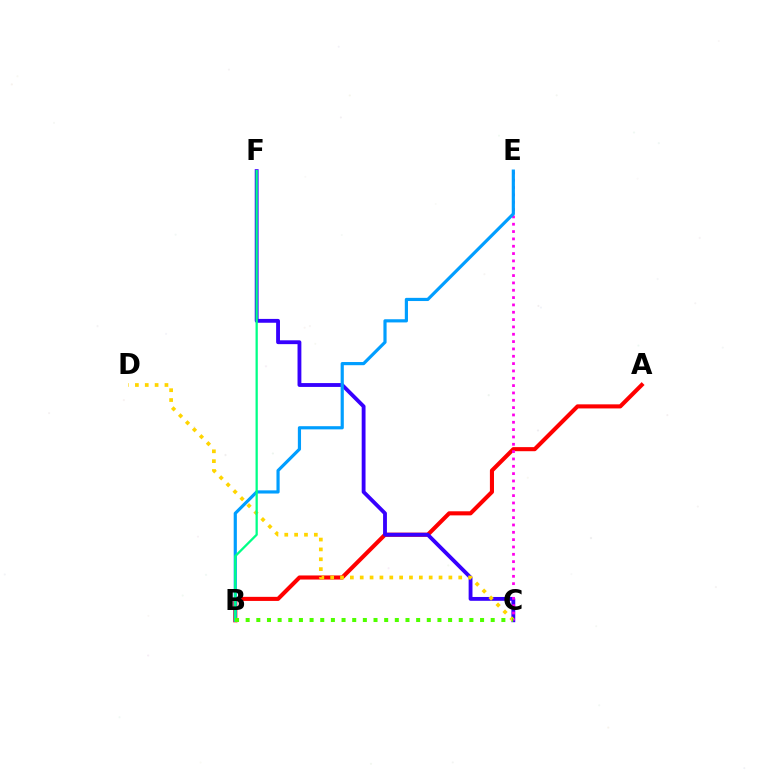{('A', 'B'): [{'color': '#ff0000', 'line_style': 'solid', 'thickness': 2.94}], ('C', 'F'): [{'color': '#3700ff', 'line_style': 'solid', 'thickness': 2.77}], ('C', 'D'): [{'color': '#ffd500', 'line_style': 'dotted', 'thickness': 2.68}], ('C', 'E'): [{'color': '#ff00ed', 'line_style': 'dotted', 'thickness': 1.99}], ('B', 'E'): [{'color': '#009eff', 'line_style': 'solid', 'thickness': 2.29}], ('B', 'F'): [{'color': '#00ff86', 'line_style': 'solid', 'thickness': 1.64}], ('B', 'C'): [{'color': '#4fff00', 'line_style': 'dotted', 'thickness': 2.89}]}